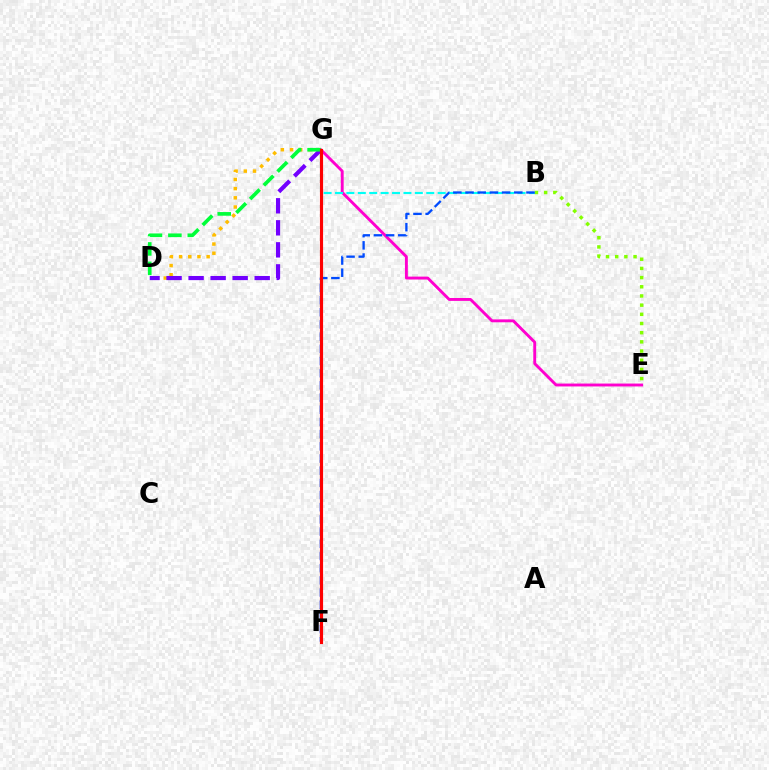{('E', 'G'): [{'color': '#ff00cf', 'line_style': 'solid', 'thickness': 2.08}], ('D', 'G'): [{'color': '#ffbd00', 'line_style': 'dotted', 'thickness': 2.5}, {'color': '#7200ff', 'line_style': 'dashed', 'thickness': 2.99}, {'color': '#00ff39', 'line_style': 'dashed', 'thickness': 2.64}], ('B', 'G'): [{'color': '#00fff6', 'line_style': 'dashed', 'thickness': 1.55}], ('B', 'E'): [{'color': '#84ff00', 'line_style': 'dotted', 'thickness': 2.49}], ('B', 'F'): [{'color': '#004bff', 'line_style': 'dashed', 'thickness': 1.66}], ('F', 'G'): [{'color': '#ff0000', 'line_style': 'solid', 'thickness': 2.27}]}